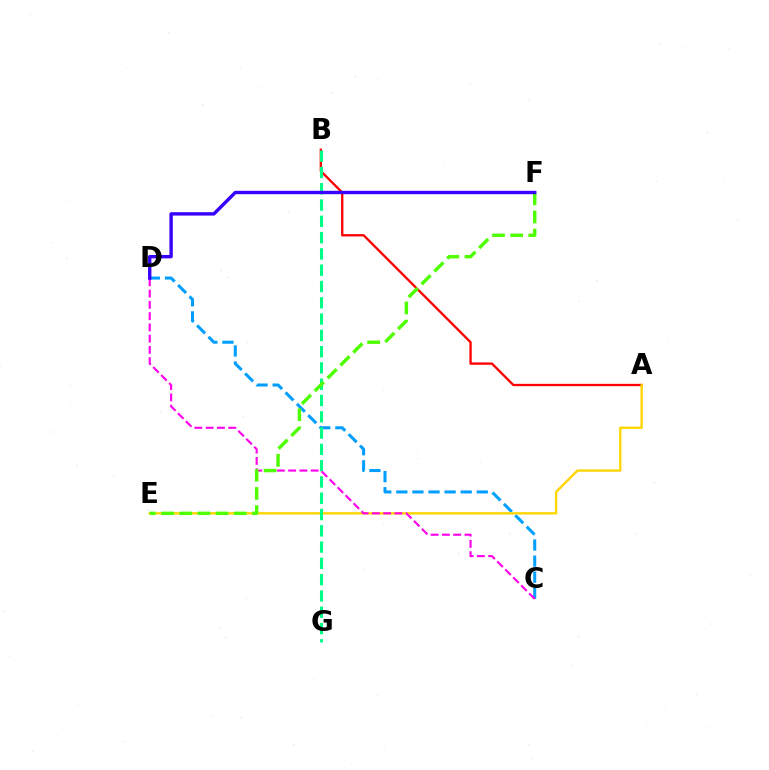{('A', 'B'): [{'color': '#ff0000', 'line_style': 'solid', 'thickness': 1.67}], ('C', 'D'): [{'color': '#009eff', 'line_style': 'dashed', 'thickness': 2.19}, {'color': '#ff00ed', 'line_style': 'dashed', 'thickness': 1.53}], ('A', 'E'): [{'color': '#ffd500', 'line_style': 'solid', 'thickness': 1.68}], ('B', 'G'): [{'color': '#00ff86', 'line_style': 'dashed', 'thickness': 2.21}], ('E', 'F'): [{'color': '#4fff00', 'line_style': 'dashed', 'thickness': 2.47}], ('D', 'F'): [{'color': '#3700ff', 'line_style': 'solid', 'thickness': 2.43}]}